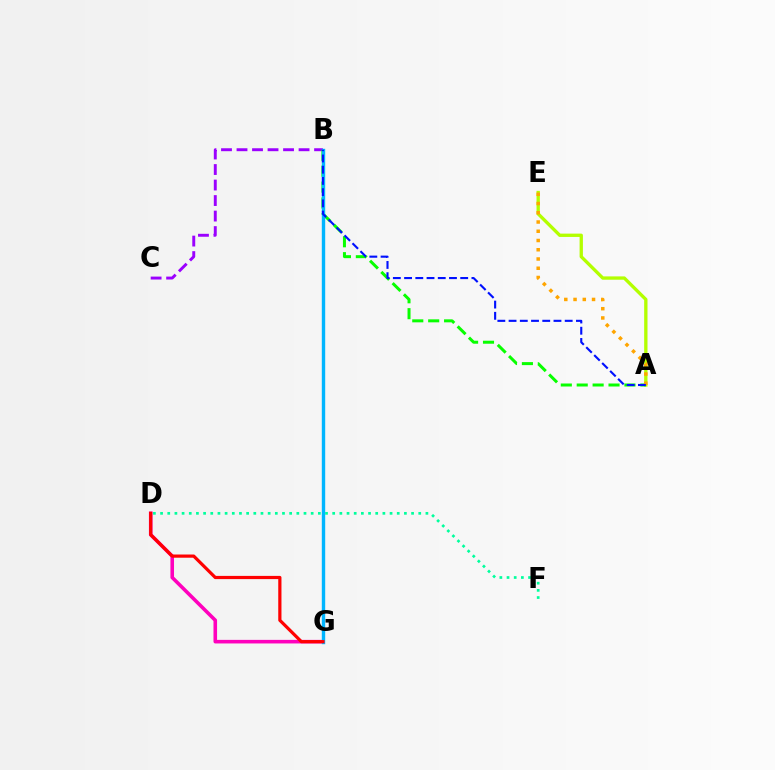{('A', 'E'): [{'color': '#b3ff00', 'line_style': 'solid', 'thickness': 2.39}, {'color': '#ffa500', 'line_style': 'dotted', 'thickness': 2.51}], ('B', 'C'): [{'color': '#9b00ff', 'line_style': 'dashed', 'thickness': 2.11}], ('A', 'B'): [{'color': '#08ff00', 'line_style': 'dashed', 'thickness': 2.16}, {'color': '#0010ff', 'line_style': 'dashed', 'thickness': 1.52}], ('D', 'G'): [{'color': '#ff00bd', 'line_style': 'solid', 'thickness': 2.58}, {'color': '#ff0000', 'line_style': 'solid', 'thickness': 2.31}], ('B', 'G'): [{'color': '#00b5ff', 'line_style': 'solid', 'thickness': 2.44}], ('D', 'F'): [{'color': '#00ff9d', 'line_style': 'dotted', 'thickness': 1.95}]}